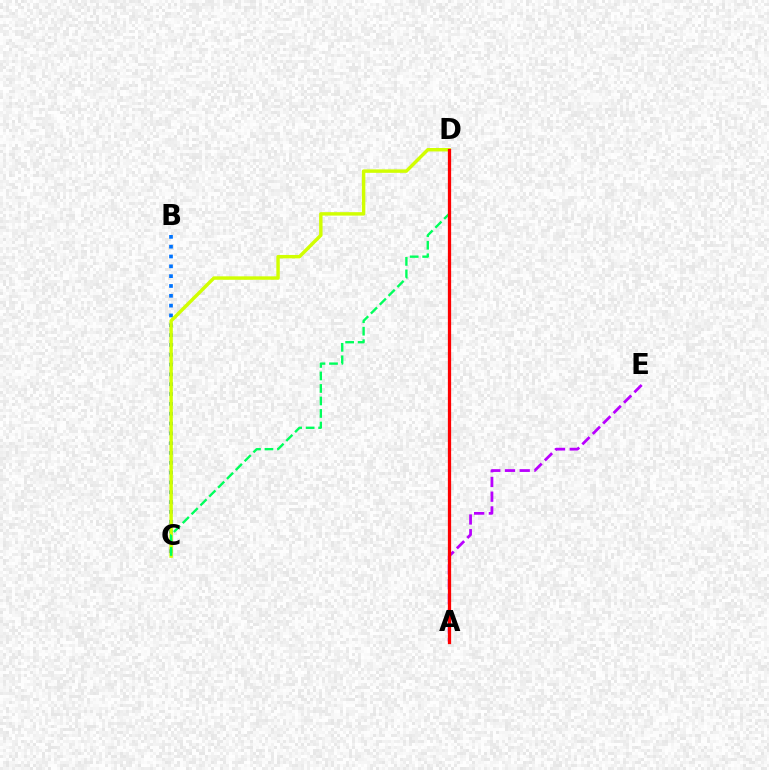{('B', 'C'): [{'color': '#0074ff', 'line_style': 'dotted', 'thickness': 2.67}], ('C', 'D'): [{'color': '#d1ff00', 'line_style': 'solid', 'thickness': 2.47}, {'color': '#00ff5c', 'line_style': 'dashed', 'thickness': 1.7}], ('A', 'E'): [{'color': '#b900ff', 'line_style': 'dashed', 'thickness': 2.0}], ('A', 'D'): [{'color': '#ff0000', 'line_style': 'solid', 'thickness': 2.35}]}